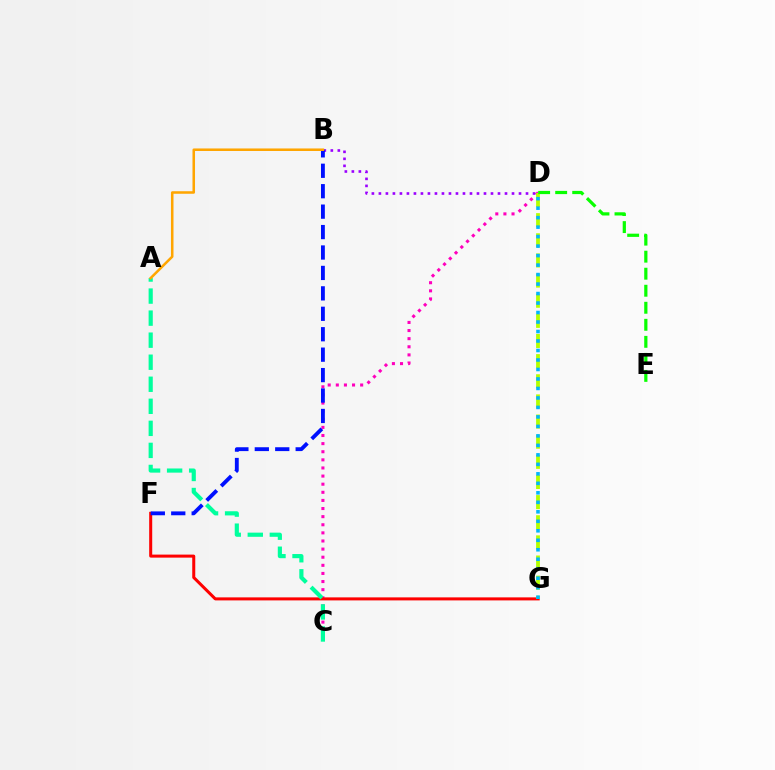{('C', 'D'): [{'color': '#ff00bd', 'line_style': 'dotted', 'thickness': 2.2}], ('B', 'D'): [{'color': '#9b00ff', 'line_style': 'dotted', 'thickness': 1.9}], ('F', 'G'): [{'color': '#ff0000', 'line_style': 'solid', 'thickness': 2.18}], ('D', 'G'): [{'color': '#b3ff00', 'line_style': 'dashed', 'thickness': 2.74}, {'color': '#00b5ff', 'line_style': 'dotted', 'thickness': 2.58}], ('B', 'F'): [{'color': '#0010ff', 'line_style': 'dashed', 'thickness': 2.78}], ('A', 'C'): [{'color': '#00ff9d', 'line_style': 'dashed', 'thickness': 2.99}], ('D', 'E'): [{'color': '#08ff00', 'line_style': 'dashed', 'thickness': 2.31}], ('A', 'B'): [{'color': '#ffa500', 'line_style': 'solid', 'thickness': 1.82}]}